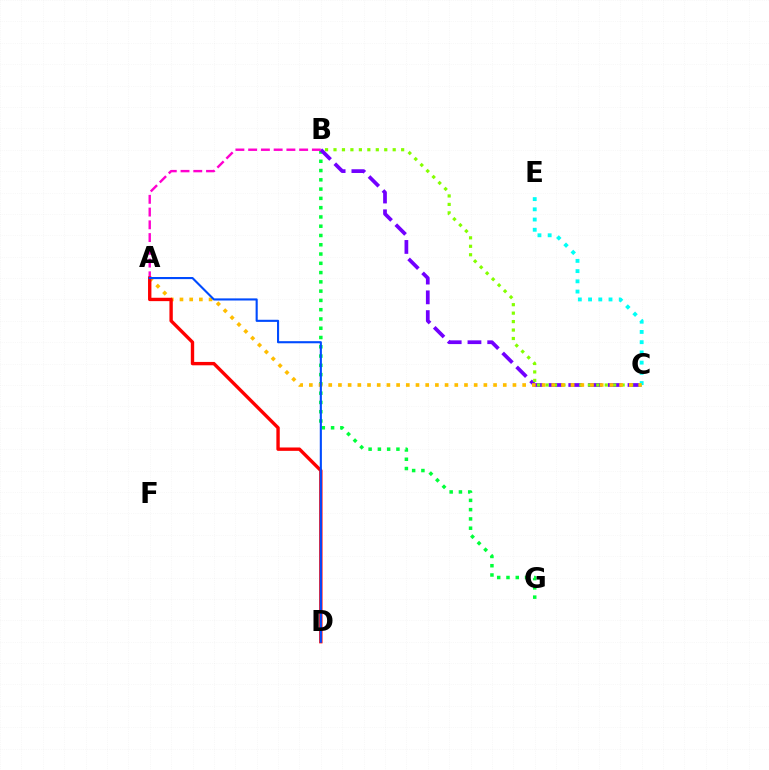{('B', 'G'): [{'color': '#00ff39', 'line_style': 'dotted', 'thickness': 2.52}], ('B', 'C'): [{'color': '#7200ff', 'line_style': 'dashed', 'thickness': 2.68}, {'color': '#84ff00', 'line_style': 'dotted', 'thickness': 2.3}], ('C', 'E'): [{'color': '#00fff6', 'line_style': 'dotted', 'thickness': 2.78}], ('A', 'C'): [{'color': '#ffbd00', 'line_style': 'dotted', 'thickness': 2.63}], ('A', 'B'): [{'color': '#ff00cf', 'line_style': 'dashed', 'thickness': 1.73}], ('A', 'D'): [{'color': '#ff0000', 'line_style': 'solid', 'thickness': 2.43}, {'color': '#004bff', 'line_style': 'solid', 'thickness': 1.52}]}